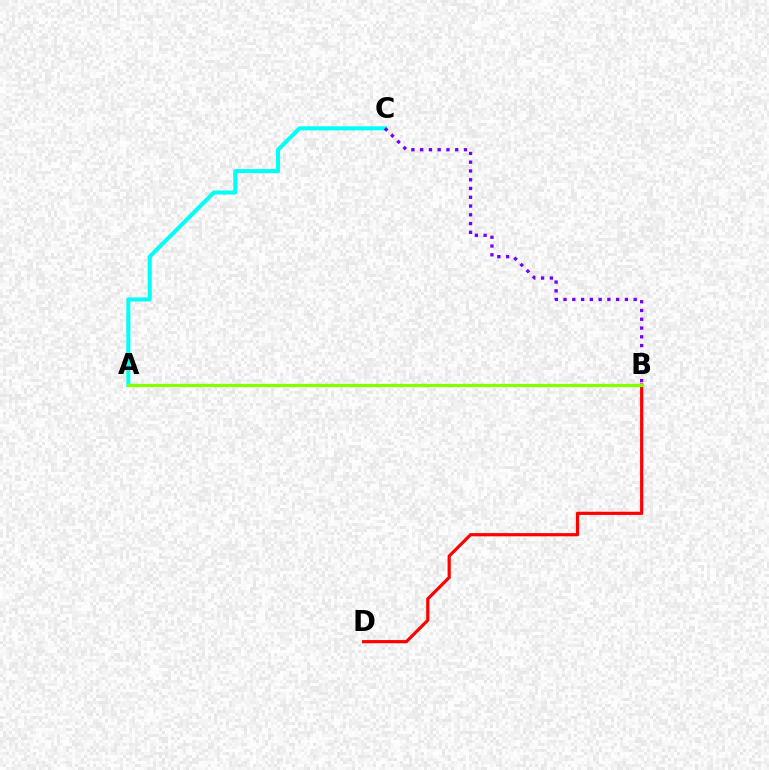{('A', 'C'): [{'color': '#00fff6', 'line_style': 'solid', 'thickness': 2.9}], ('B', 'D'): [{'color': '#ff0000', 'line_style': 'solid', 'thickness': 2.29}], ('A', 'B'): [{'color': '#84ff00', 'line_style': 'solid', 'thickness': 2.31}], ('B', 'C'): [{'color': '#7200ff', 'line_style': 'dotted', 'thickness': 2.38}]}